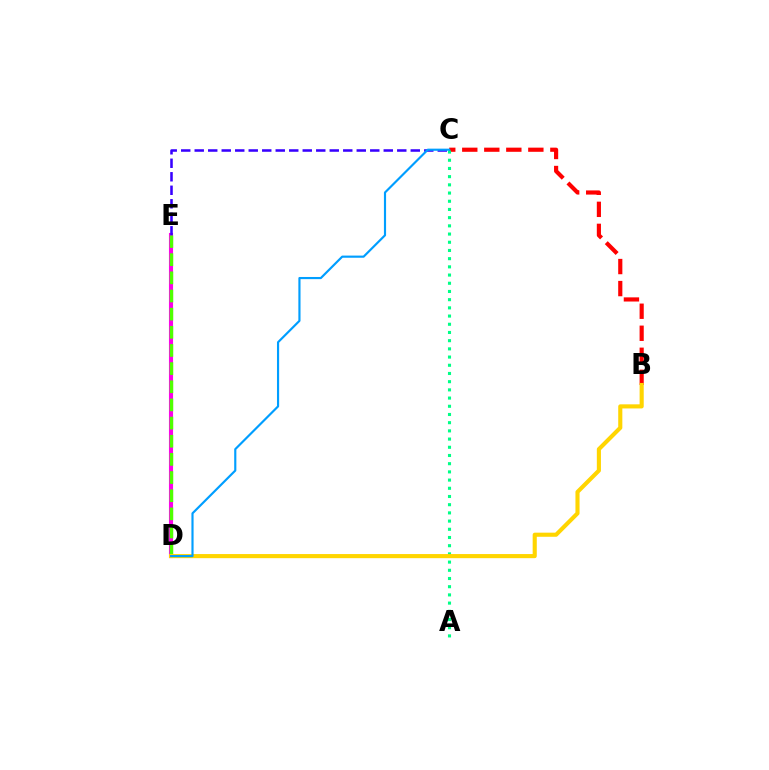{('D', 'E'): [{'color': '#ff00ed', 'line_style': 'solid', 'thickness': 2.95}, {'color': '#4fff00', 'line_style': 'dashed', 'thickness': 2.47}], ('C', 'E'): [{'color': '#3700ff', 'line_style': 'dashed', 'thickness': 1.83}], ('B', 'C'): [{'color': '#ff0000', 'line_style': 'dashed', 'thickness': 2.99}], ('A', 'C'): [{'color': '#00ff86', 'line_style': 'dotted', 'thickness': 2.23}], ('B', 'D'): [{'color': '#ffd500', 'line_style': 'solid', 'thickness': 2.96}], ('C', 'D'): [{'color': '#009eff', 'line_style': 'solid', 'thickness': 1.55}]}